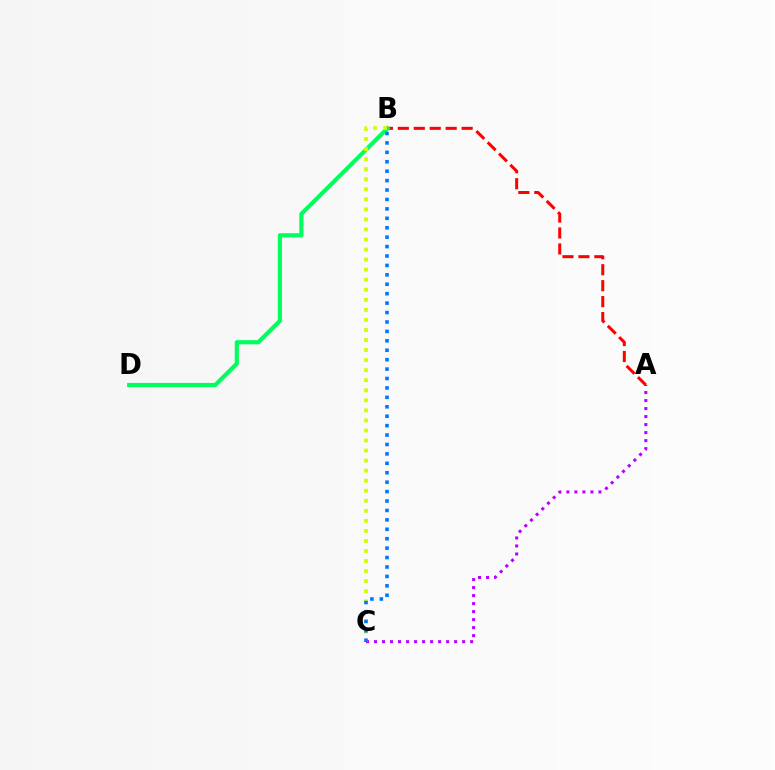{('A', 'C'): [{'color': '#b900ff', 'line_style': 'dotted', 'thickness': 2.18}], ('A', 'B'): [{'color': '#ff0000', 'line_style': 'dashed', 'thickness': 2.17}], ('B', 'D'): [{'color': '#00ff5c', 'line_style': 'solid', 'thickness': 2.98}], ('B', 'C'): [{'color': '#d1ff00', 'line_style': 'dotted', 'thickness': 2.73}, {'color': '#0074ff', 'line_style': 'dotted', 'thickness': 2.56}]}